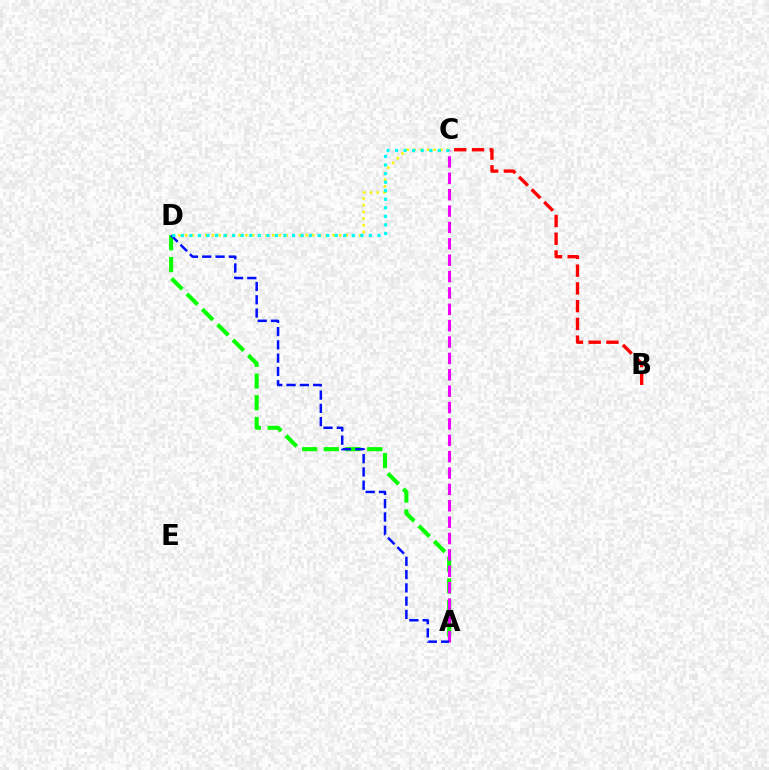{('A', 'D'): [{'color': '#08ff00', 'line_style': 'dashed', 'thickness': 2.95}, {'color': '#0010ff', 'line_style': 'dashed', 'thickness': 1.81}], ('B', 'C'): [{'color': '#ff0000', 'line_style': 'dashed', 'thickness': 2.41}], ('C', 'D'): [{'color': '#fcf500', 'line_style': 'dotted', 'thickness': 1.82}, {'color': '#00fff6', 'line_style': 'dotted', 'thickness': 2.32}], ('A', 'C'): [{'color': '#ee00ff', 'line_style': 'dashed', 'thickness': 2.22}]}